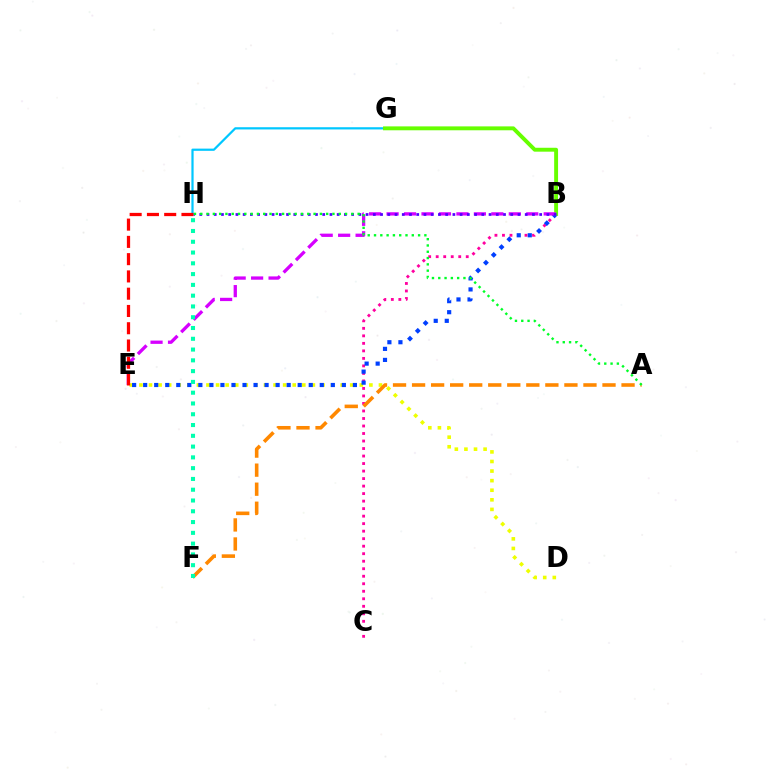{('D', 'E'): [{'color': '#eeff00', 'line_style': 'dotted', 'thickness': 2.6}], ('B', 'C'): [{'color': '#ff00a0', 'line_style': 'dotted', 'thickness': 2.04}], ('B', 'E'): [{'color': '#003fff', 'line_style': 'dotted', 'thickness': 3.0}, {'color': '#d600ff', 'line_style': 'dashed', 'thickness': 2.37}], ('G', 'H'): [{'color': '#00c7ff', 'line_style': 'solid', 'thickness': 1.6}], ('B', 'G'): [{'color': '#66ff00', 'line_style': 'solid', 'thickness': 2.81}], ('A', 'F'): [{'color': '#ff8800', 'line_style': 'dashed', 'thickness': 2.59}], ('F', 'H'): [{'color': '#00ffaf', 'line_style': 'dotted', 'thickness': 2.93}], ('B', 'H'): [{'color': '#4f00ff', 'line_style': 'dotted', 'thickness': 1.96}], ('E', 'H'): [{'color': '#ff0000', 'line_style': 'dashed', 'thickness': 2.35}], ('A', 'H'): [{'color': '#00ff27', 'line_style': 'dotted', 'thickness': 1.71}]}